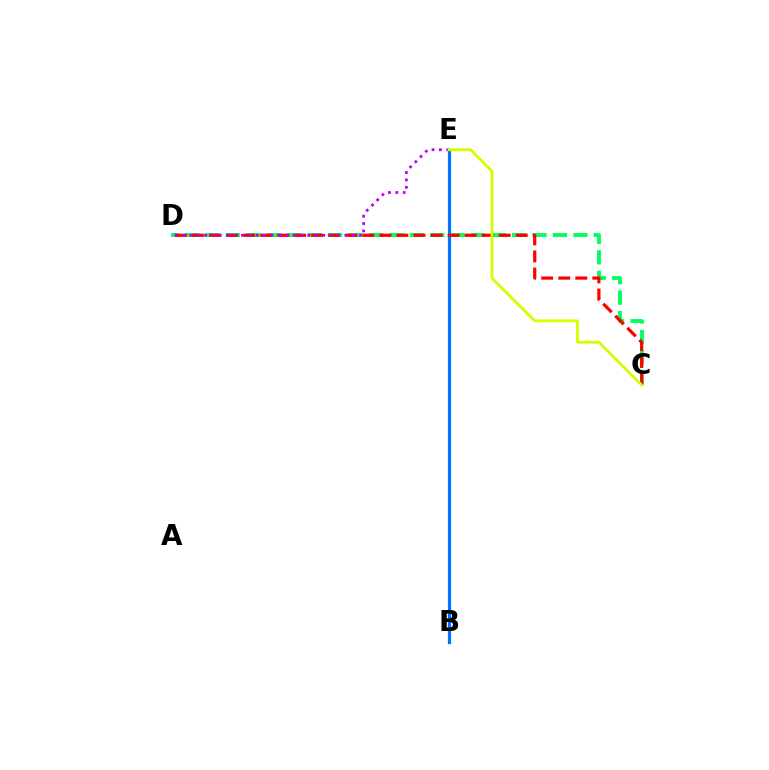{('B', 'E'): [{'color': '#0074ff', 'line_style': 'solid', 'thickness': 2.31}], ('C', 'D'): [{'color': '#00ff5c', 'line_style': 'dashed', 'thickness': 2.78}, {'color': '#ff0000', 'line_style': 'dashed', 'thickness': 2.32}], ('D', 'E'): [{'color': '#b900ff', 'line_style': 'dotted', 'thickness': 2.01}], ('C', 'E'): [{'color': '#d1ff00', 'line_style': 'solid', 'thickness': 2.02}]}